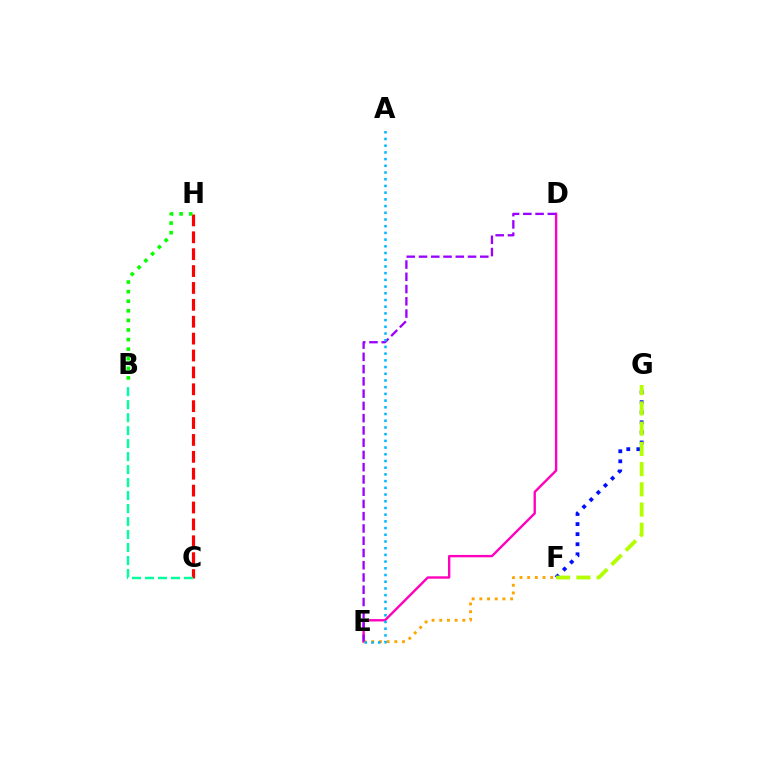{('D', 'E'): [{'color': '#ff00bd', 'line_style': 'solid', 'thickness': 1.71}, {'color': '#9b00ff', 'line_style': 'dashed', 'thickness': 1.67}], ('E', 'F'): [{'color': '#ffa500', 'line_style': 'dotted', 'thickness': 2.09}], ('C', 'H'): [{'color': '#ff0000', 'line_style': 'dashed', 'thickness': 2.29}], ('B', 'C'): [{'color': '#00ff9d', 'line_style': 'dashed', 'thickness': 1.76}], ('F', 'G'): [{'color': '#0010ff', 'line_style': 'dotted', 'thickness': 2.73}, {'color': '#b3ff00', 'line_style': 'dashed', 'thickness': 2.75}], ('A', 'E'): [{'color': '#00b5ff', 'line_style': 'dotted', 'thickness': 1.82}], ('B', 'H'): [{'color': '#08ff00', 'line_style': 'dotted', 'thickness': 2.6}]}